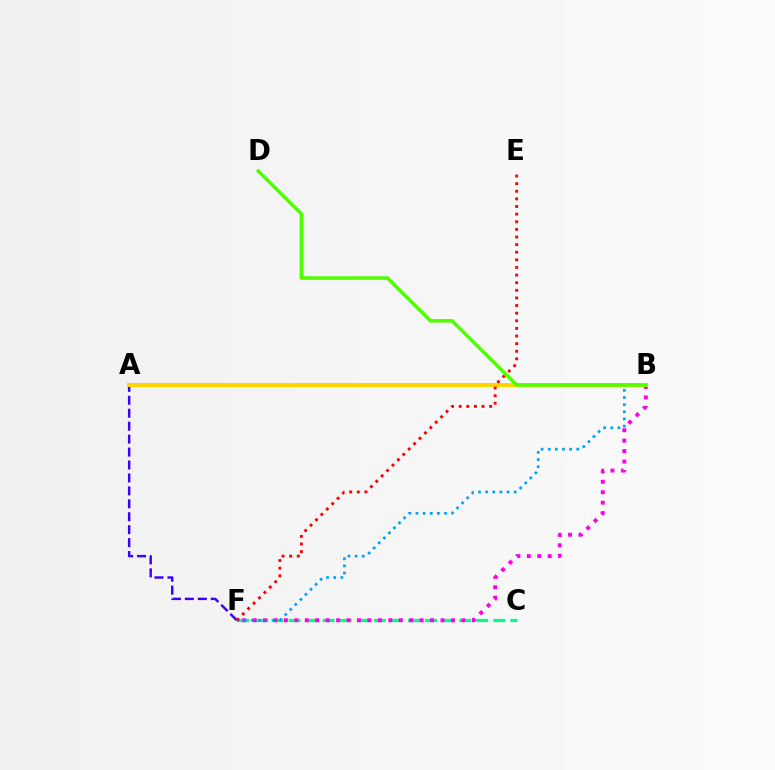{('C', 'F'): [{'color': '#00ff86', 'line_style': 'dashed', 'thickness': 2.32}], ('A', 'F'): [{'color': '#3700ff', 'line_style': 'dashed', 'thickness': 1.76}], ('B', 'F'): [{'color': '#ff00ed', 'line_style': 'dotted', 'thickness': 2.84}, {'color': '#009eff', 'line_style': 'dotted', 'thickness': 1.94}], ('A', 'B'): [{'color': '#ffd500', 'line_style': 'solid', 'thickness': 2.91}], ('E', 'F'): [{'color': '#ff0000', 'line_style': 'dotted', 'thickness': 2.07}], ('B', 'D'): [{'color': '#4fff00', 'line_style': 'solid', 'thickness': 2.53}]}